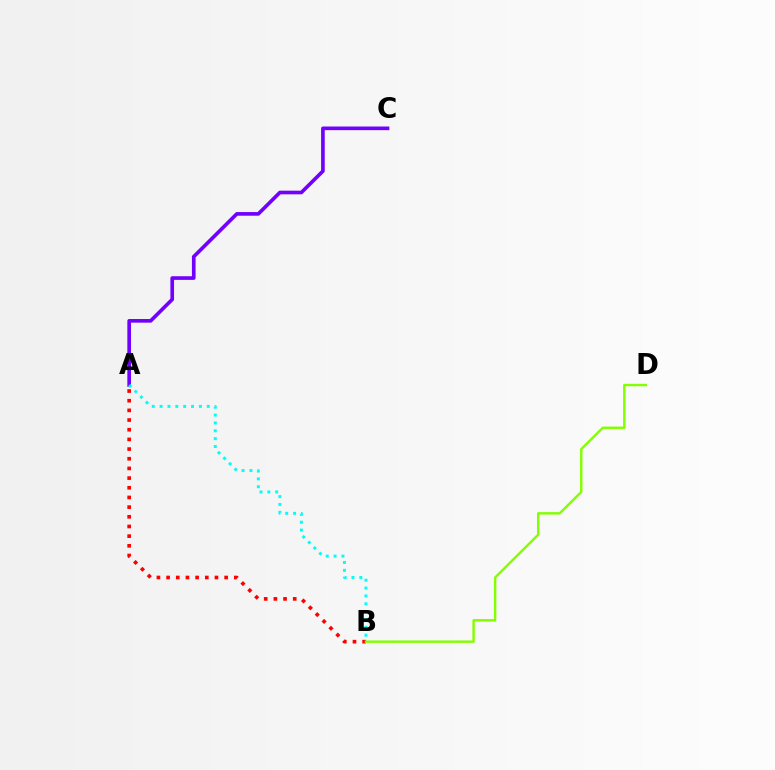{('A', 'B'): [{'color': '#ff0000', 'line_style': 'dotted', 'thickness': 2.63}, {'color': '#00fff6', 'line_style': 'dotted', 'thickness': 2.13}], ('A', 'C'): [{'color': '#7200ff', 'line_style': 'solid', 'thickness': 2.63}], ('B', 'D'): [{'color': '#84ff00', 'line_style': 'solid', 'thickness': 1.75}]}